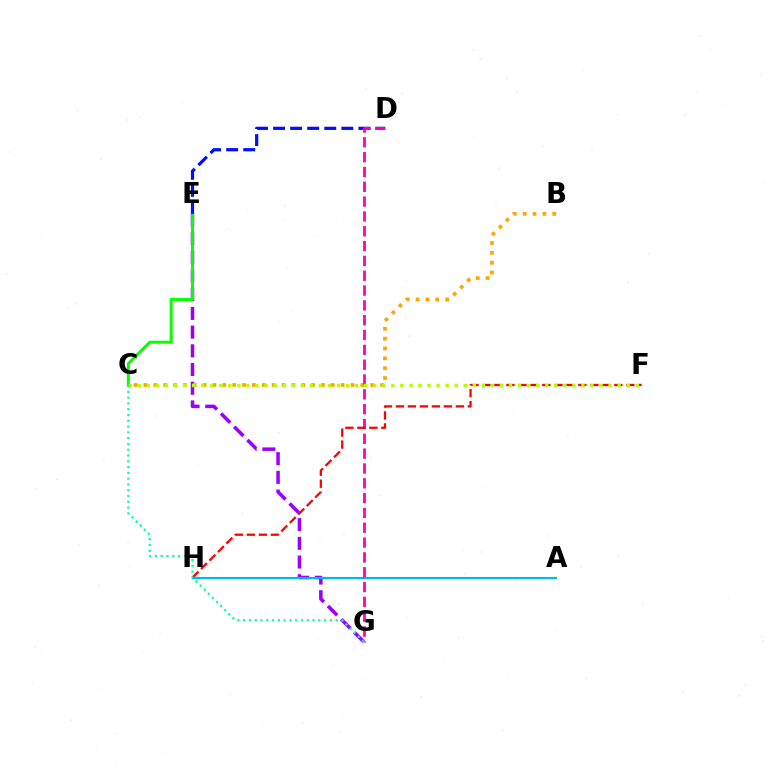{('E', 'G'): [{'color': '#9b00ff', 'line_style': 'dashed', 'thickness': 2.54}], ('A', 'H'): [{'color': '#00b5ff', 'line_style': 'solid', 'thickness': 1.53}], ('C', 'E'): [{'color': '#08ff00', 'line_style': 'solid', 'thickness': 2.17}], ('B', 'C'): [{'color': '#ffa500', 'line_style': 'dotted', 'thickness': 2.68}], ('D', 'E'): [{'color': '#0010ff', 'line_style': 'dashed', 'thickness': 2.32}], ('D', 'G'): [{'color': '#ff00bd', 'line_style': 'dashed', 'thickness': 2.01}], ('F', 'H'): [{'color': '#ff0000', 'line_style': 'dashed', 'thickness': 1.63}], ('C', 'F'): [{'color': '#b3ff00', 'line_style': 'dotted', 'thickness': 2.46}], ('C', 'G'): [{'color': '#00ff9d', 'line_style': 'dotted', 'thickness': 1.57}]}